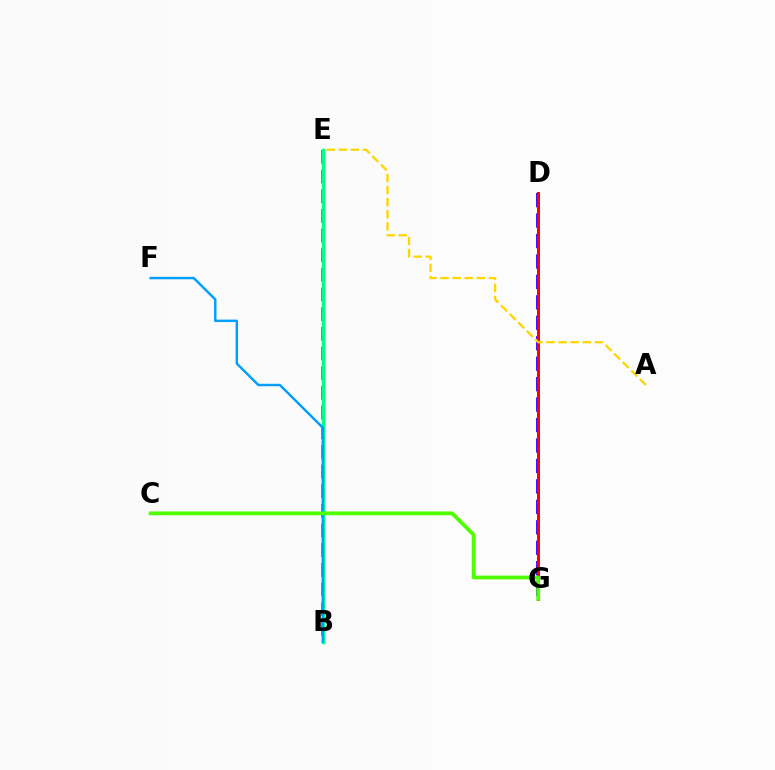{('B', 'E'): [{'color': '#ff00ed', 'line_style': 'dashed', 'thickness': 2.67}, {'color': '#00ff86', 'line_style': 'solid', 'thickness': 2.47}], ('D', 'G'): [{'color': '#3700ff', 'line_style': 'dashed', 'thickness': 2.78}, {'color': '#ff0000', 'line_style': 'solid', 'thickness': 2.17}], ('B', 'F'): [{'color': '#009eff', 'line_style': 'solid', 'thickness': 1.75}], ('C', 'G'): [{'color': '#4fff00', 'line_style': 'solid', 'thickness': 2.71}], ('A', 'E'): [{'color': '#ffd500', 'line_style': 'dashed', 'thickness': 1.64}]}